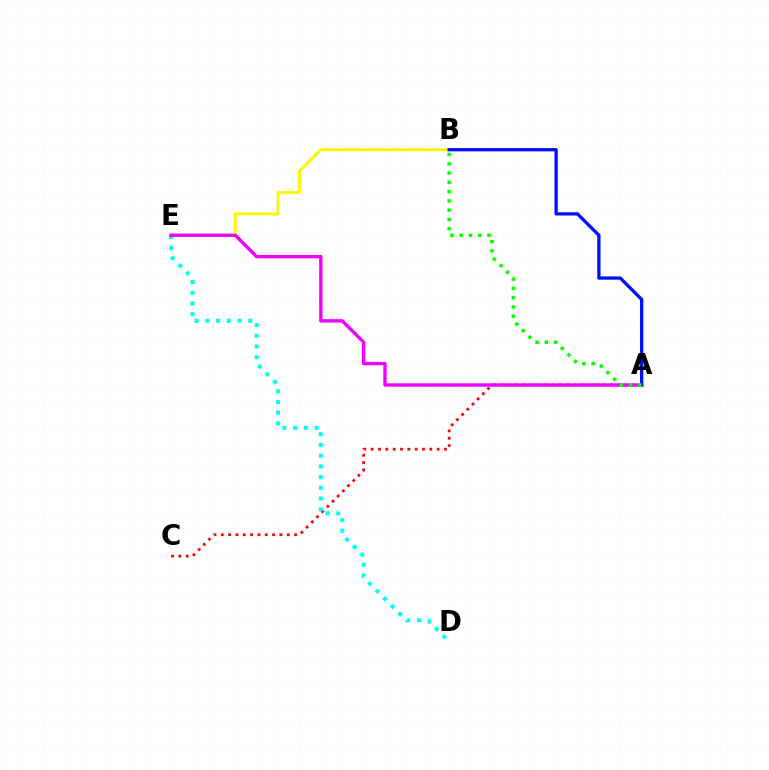{('A', 'C'): [{'color': '#ff0000', 'line_style': 'dotted', 'thickness': 1.99}], ('B', 'E'): [{'color': '#fcf500', 'line_style': 'solid', 'thickness': 2.06}], ('D', 'E'): [{'color': '#00fff6', 'line_style': 'dotted', 'thickness': 2.91}], ('A', 'E'): [{'color': '#ee00ff', 'line_style': 'solid', 'thickness': 2.43}], ('A', 'B'): [{'color': '#0010ff', 'line_style': 'solid', 'thickness': 2.37}, {'color': '#08ff00', 'line_style': 'dotted', 'thickness': 2.52}]}